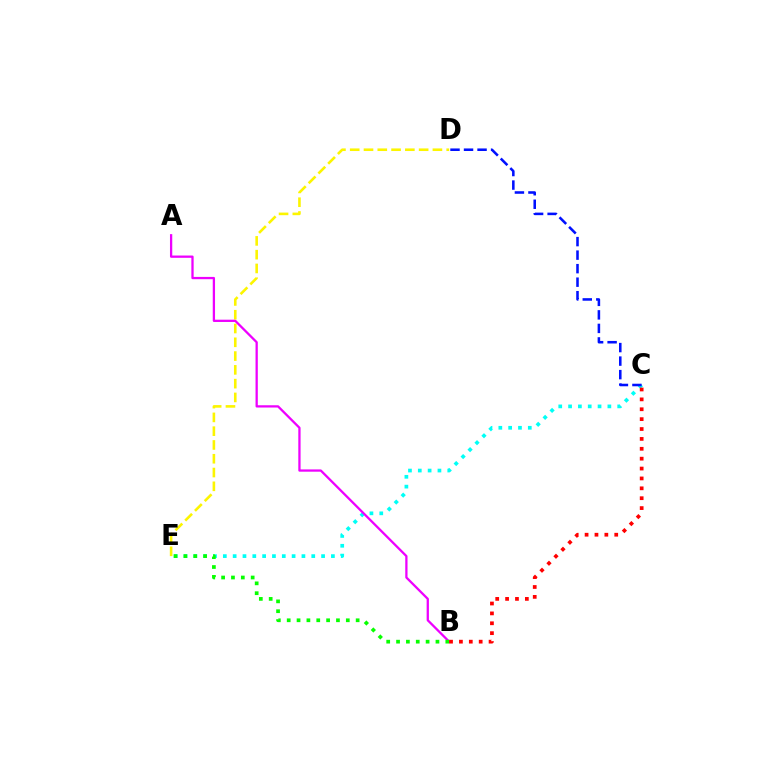{('D', 'E'): [{'color': '#fcf500', 'line_style': 'dashed', 'thickness': 1.87}], ('C', 'E'): [{'color': '#00fff6', 'line_style': 'dotted', 'thickness': 2.67}], ('C', 'D'): [{'color': '#0010ff', 'line_style': 'dashed', 'thickness': 1.84}], ('A', 'B'): [{'color': '#ee00ff', 'line_style': 'solid', 'thickness': 1.64}], ('B', 'E'): [{'color': '#08ff00', 'line_style': 'dotted', 'thickness': 2.68}], ('B', 'C'): [{'color': '#ff0000', 'line_style': 'dotted', 'thickness': 2.69}]}